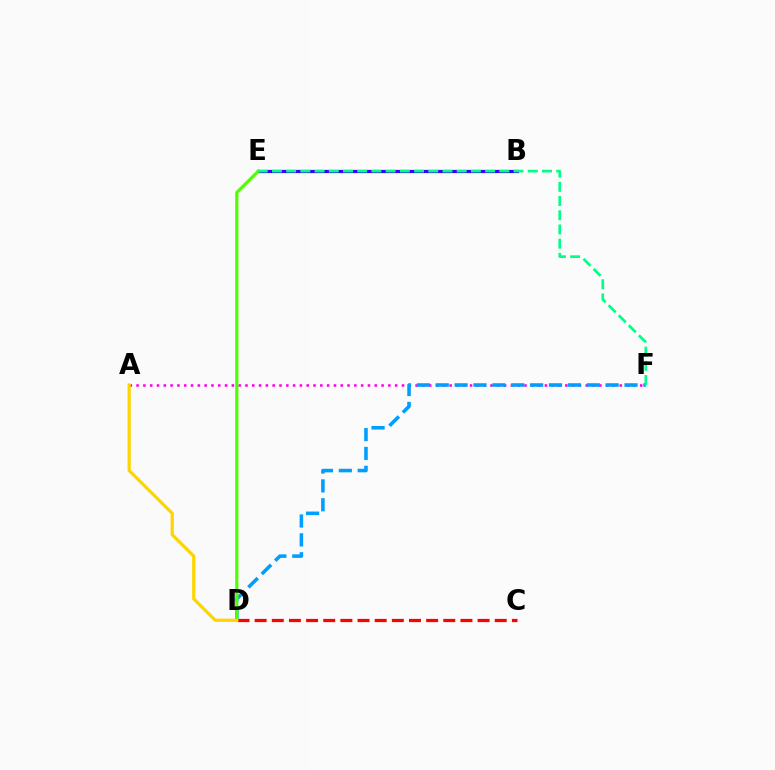{('B', 'E'): [{'color': '#3700ff', 'line_style': 'solid', 'thickness': 2.31}], ('A', 'F'): [{'color': '#ff00ed', 'line_style': 'dotted', 'thickness': 1.85}], ('D', 'F'): [{'color': '#009eff', 'line_style': 'dashed', 'thickness': 2.56}], ('D', 'E'): [{'color': '#4fff00', 'line_style': 'solid', 'thickness': 2.29}], ('E', 'F'): [{'color': '#00ff86', 'line_style': 'dashed', 'thickness': 1.93}], ('C', 'D'): [{'color': '#ff0000', 'line_style': 'dashed', 'thickness': 2.33}], ('A', 'D'): [{'color': '#ffd500', 'line_style': 'solid', 'thickness': 2.31}]}